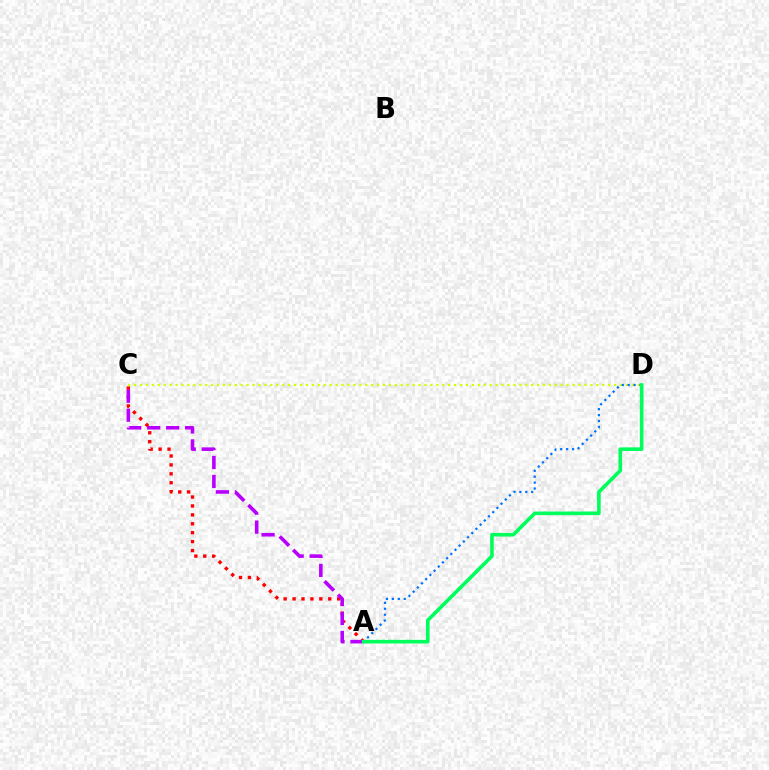{('A', 'C'): [{'color': '#ff0000', 'line_style': 'dotted', 'thickness': 2.42}, {'color': '#b900ff', 'line_style': 'dashed', 'thickness': 2.58}], ('C', 'D'): [{'color': '#d1ff00', 'line_style': 'dotted', 'thickness': 1.61}], ('A', 'D'): [{'color': '#0074ff', 'line_style': 'dotted', 'thickness': 1.61}, {'color': '#00ff5c', 'line_style': 'solid', 'thickness': 2.61}]}